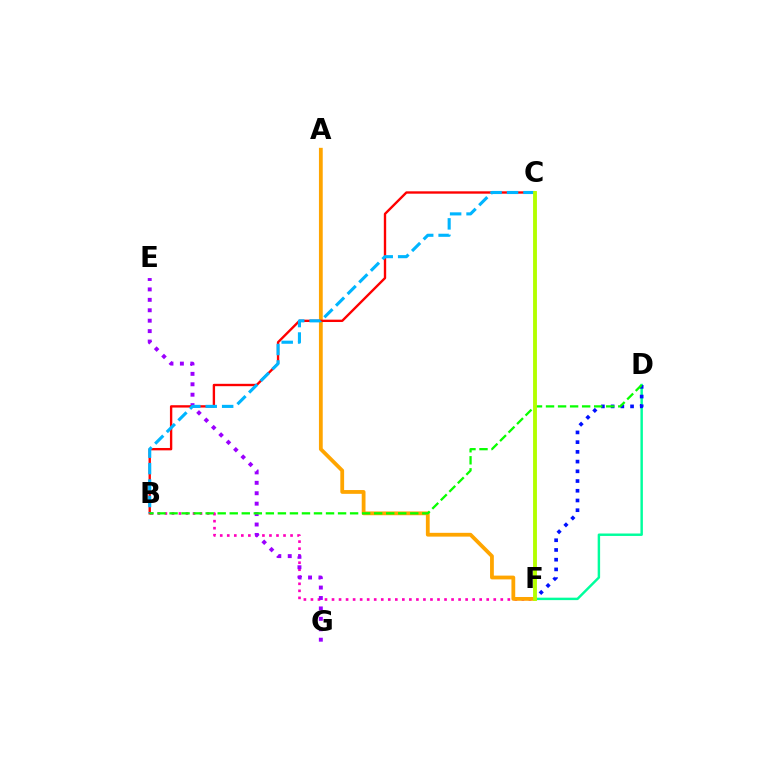{('D', 'F'): [{'color': '#00ff9d', 'line_style': 'solid', 'thickness': 1.76}, {'color': '#0010ff', 'line_style': 'dotted', 'thickness': 2.64}], ('B', 'F'): [{'color': '#ff00bd', 'line_style': 'dotted', 'thickness': 1.91}], ('A', 'F'): [{'color': '#ffa500', 'line_style': 'solid', 'thickness': 2.73}], ('E', 'G'): [{'color': '#9b00ff', 'line_style': 'dotted', 'thickness': 2.83}], ('B', 'C'): [{'color': '#ff0000', 'line_style': 'solid', 'thickness': 1.7}, {'color': '#00b5ff', 'line_style': 'dashed', 'thickness': 2.23}], ('B', 'D'): [{'color': '#08ff00', 'line_style': 'dashed', 'thickness': 1.64}], ('C', 'F'): [{'color': '#b3ff00', 'line_style': 'solid', 'thickness': 2.79}]}